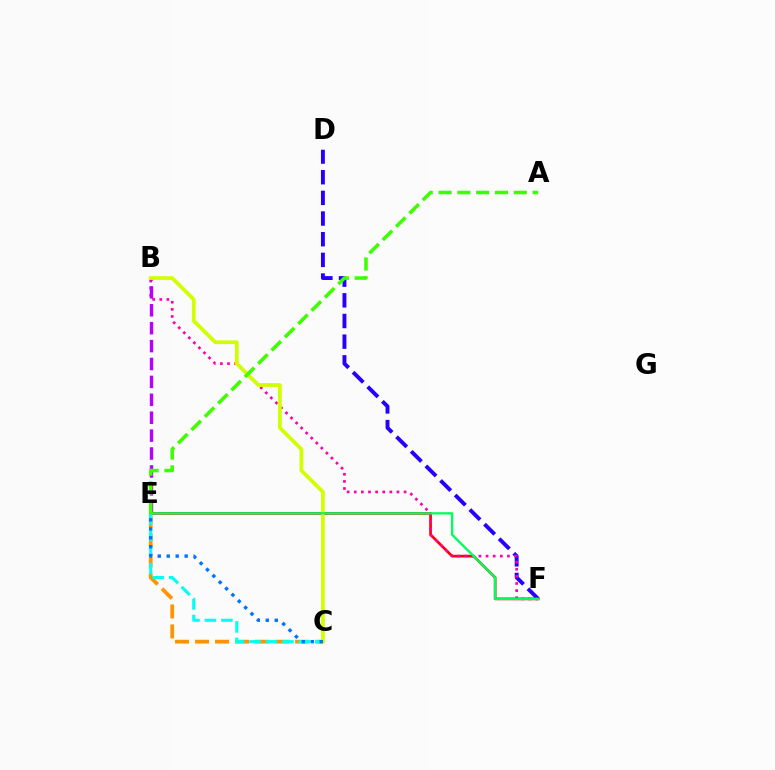{('E', 'F'): [{'color': '#ff0000', 'line_style': 'solid', 'thickness': 1.92}, {'color': '#00ff5c', 'line_style': 'solid', 'thickness': 1.67}], ('D', 'F'): [{'color': '#2500ff', 'line_style': 'dashed', 'thickness': 2.81}], ('C', 'E'): [{'color': '#ff9400', 'line_style': 'dashed', 'thickness': 2.72}, {'color': '#00fff6', 'line_style': 'dashed', 'thickness': 2.24}, {'color': '#0074ff', 'line_style': 'dotted', 'thickness': 2.44}], ('B', 'F'): [{'color': '#ff00ac', 'line_style': 'dotted', 'thickness': 1.93}], ('B', 'E'): [{'color': '#b900ff', 'line_style': 'dashed', 'thickness': 2.43}], ('B', 'C'): [{'color': '#d1ff00', 'line_style': 'solid', 'thickness': 2.69}], ('A', 'E'): [{'color': '#3dff00', 'line_style': 'dashed', 'thickness': 2.56}]}